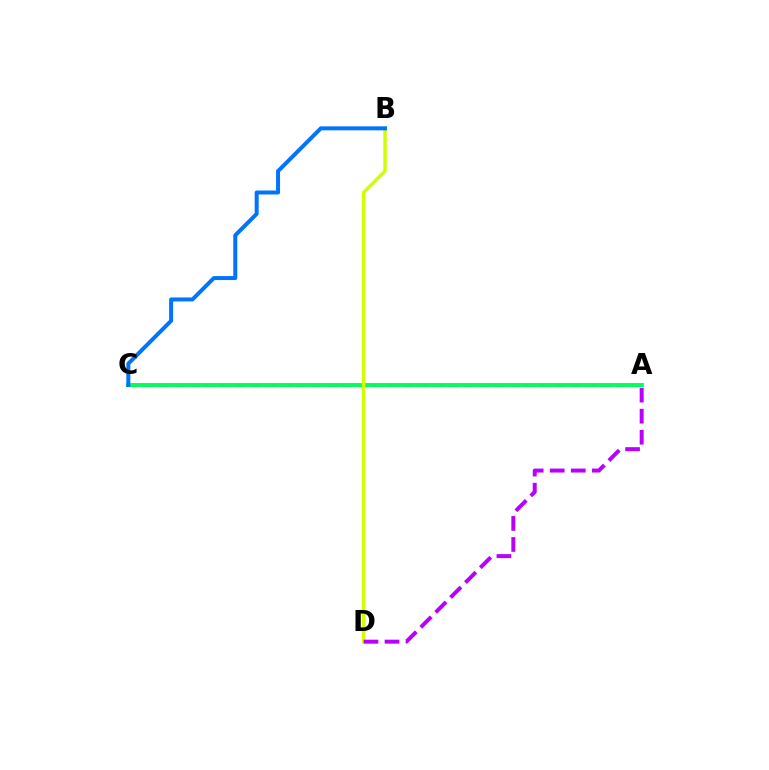{('A', 'C'): [{'color': '#ff0000', 'line_style': 'dashed', 'thickness': 2.07}, {'color': '#00ff5c', 'line_style': 'solid', 'thickness': 2.82}], ('B', 'D'): [{'color': '#d1ff00', 'line_style': 'solid', 'thickness': 2.52}], ('A', 'D'): [{'color': '#b900ff', 'line_style': 'dashed', 'thickness': 2.86}], ('B', 'C'): [{'color': '#0074ff', 'line_style': 'solid', 'thickness': 2.87}]}